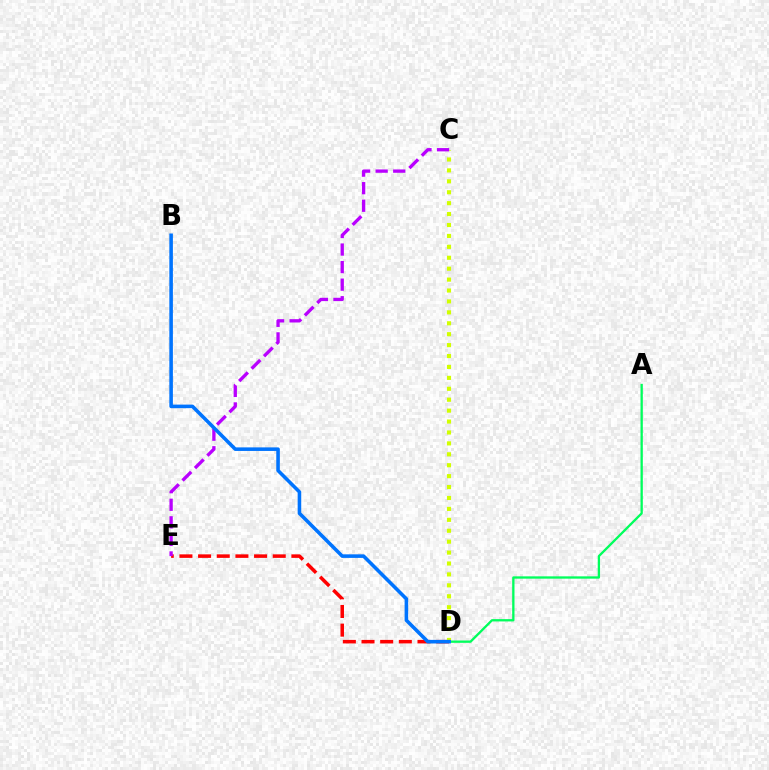{('D', 'E'): [{'color': '#ff0000', 'line_style': 'dashed', 'thickness': 2.53}], ('A', 'D'): [{'color': '#00ff5c', 'line_style': 'solid', 'thickness': 1.66}], ('C', 'D'): [{'color': '#d1ff00', 'line_style': 'dotted', 'thickness': 2.97}], ('C', 'E'): [{'color': '#b900ff', 'line_style': 'dashed', 'thickness': 2.39}], ('B', 'D'): [{'color': '#0074ff', 'line_style': 'solid', 'thickness': 2.57}]}